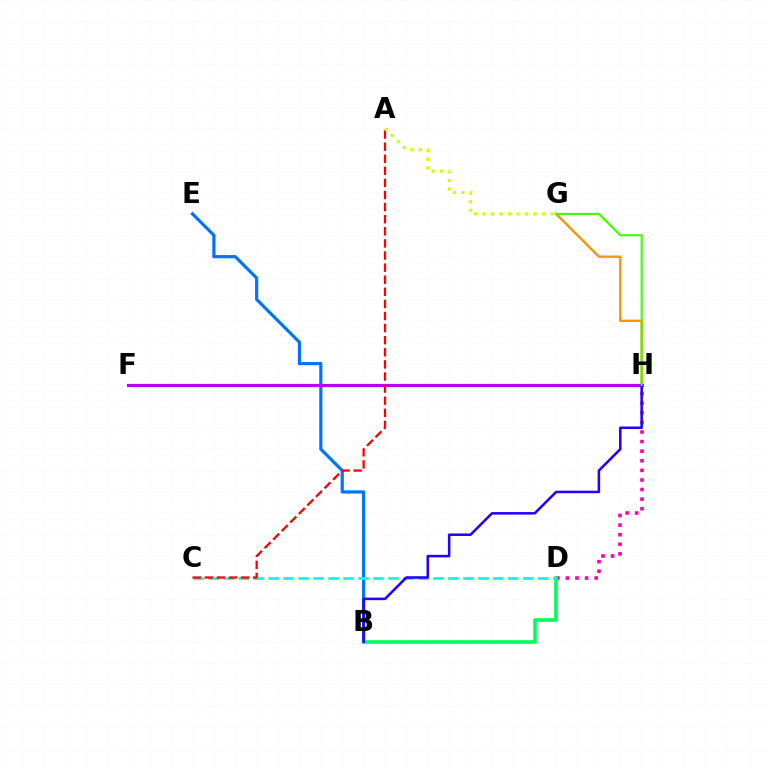{('G', 'H'): [{'color': '#ff9400', 'line_style': 'solid', 'thickness': 1.7}, {'color': '#3dff00', 'line_style': 'solid', 'thickness': 1.51}], ('D', 'H'): [{'color': '#ff00ac', 'line_style': 'dotted', 'thickness': 2.61}], ('B', 'E'): [{'color': '#0074ff', 'line_style': 'solid', 'thickness': 2.3}], ('B', 'D'): [{'color': '#00ff5c', 'line_style': 'solid', 'thickness': 2.62}], ('F', 'H'): [{'color': '#b900ff', 'line_style': 'solid', 'thickness': 2.28}], ('C', 'D'): [{'color': '#00fff6', 'line_style': 'dashed', 'thickness': 2.03}], ('A', 'C'): [{'color': '#ff0000', 'line_style': 'dashed', 'thickness': 1.64}], ('B', 'H'): [{'color': '#2500ff', 'line_style': 'solid', 'thickness': 1.84}], ('A', 'G'): [{'color': '#d1ff00', 'line_style': 'dotted', 'thickness': 2.31}]}